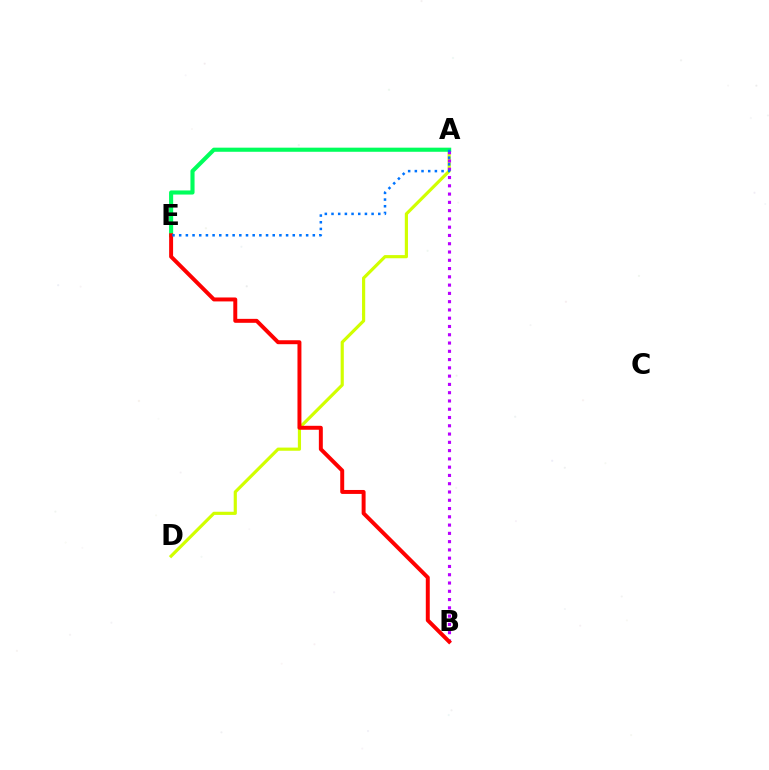{('A', 'D'): [{'color': '#d1ff00', 'line_style': 'solid', 'thickness': 2.28}], ('A', 'E'): [{'color': '#00ff5c', 'line_style': 'solid', 'thickness': 2.96}, {'color': '#0074ff', 'line_style': 'dotted', 'thickness': 1.82}], ('A', 'B'): [{'color': '#b900ff', 'line_style': 'dotted', 'thickness': 2.25}], ('B', 'E'): [{'color': '#ff0000', 'line_style': 'solid', 'thickness': 2.85}]}